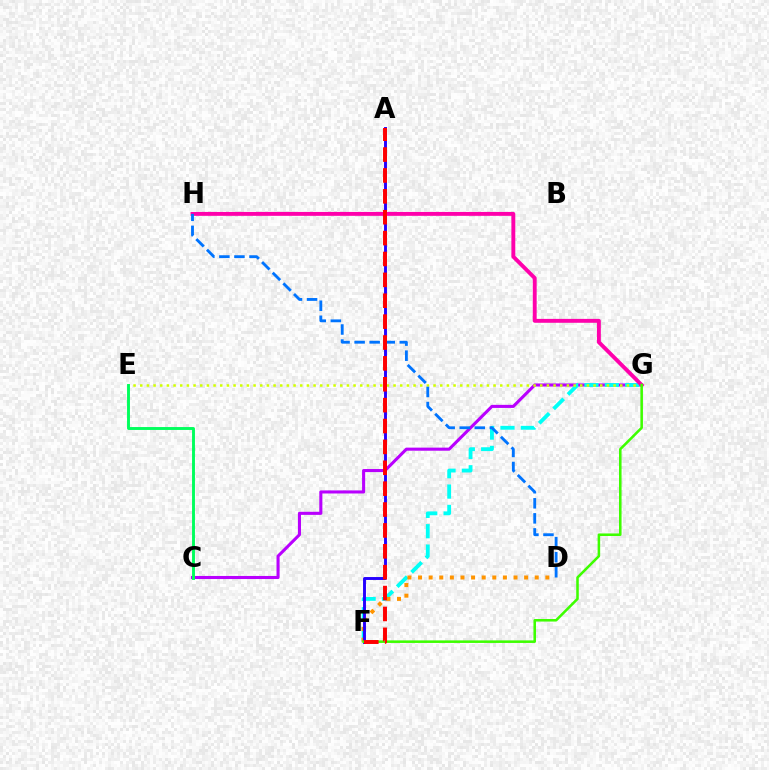{('C', 'G'): [{'color': '#b900ff', 'line_style': 'solid', 'thickness': 2.22}], ('F', 'G'): [{'color': '#00fff6', 'line_style': 'dashed', 'thickness': 2.76}, {'color': '#3dff00', 'line_style': 'solid', 'thickness': 1.84}], ('E', 'G'): [{'color': '#d1ff00', 'line_style': 'dotted', 'thickness': 1.81}], ('D', 'F'): [{'color': '#ff9400', 'line_style': 'dotted', 'thickness': 2.88}], ('C', 'E'): [{'color': '#00ff5c', 'line_style': 'solid', 'thickness': 2.09}], ('A', 'F'): [{'color': '#2500ff', 'line_style': 'solid', 'thickness': 2.1}, {'color': '#ff0000', 'line_style': 'dashed', 'thickness': 2.84}], ('G', 'H'): [{'color': '#ff00ac', 'line_style': 'solid', 'thickness': 2.8}], ('D', 'H'): [{'color': '#0074ff', 'line_style': 'dashed', 'thickness': 2.05}]}